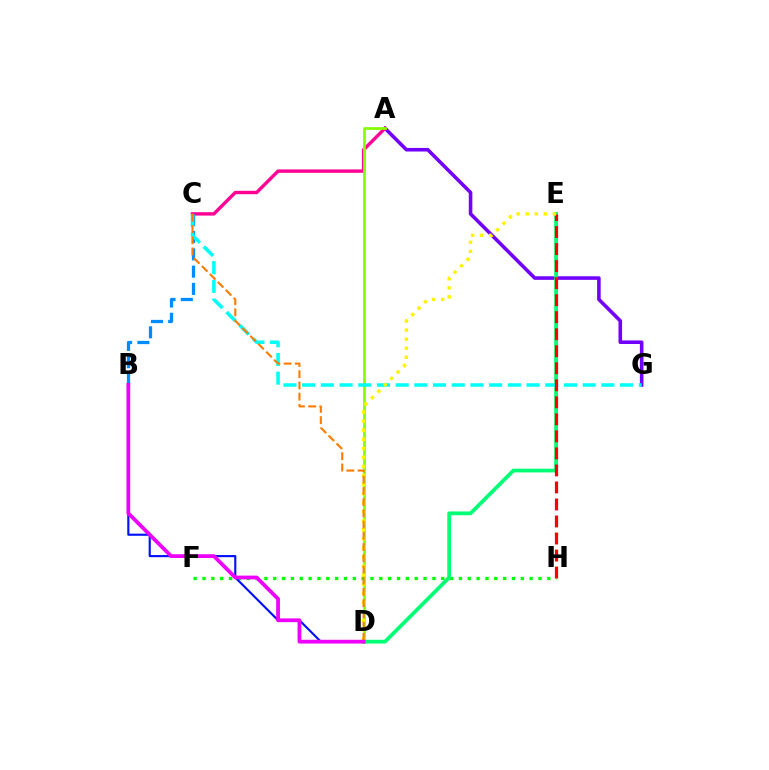{('A', 'G'): [{'color': '#7200ff', 'line_style': 'solid', 'thickness': 2.58}], ('F', 'H'): [{'color': '#08ff00', 'line_style': 'dotted', 'thickness': 2.4}], ('B', 'D'): [{'color': '#0010ff', 'line_style': 'solid', 'thickness': 1.53}, {'color': '#ee00ff', 'line_style': 'solid', 'thickness': 2.72}], ('A', 'C'): [{'color': '#ff0094', 'line_style': 'solid', 'thickness': 2.44}], ('B', 'C'): [{'color': '#008cff', 'line_style': 'dashed', 'thickness': 2.35}], ('A', 'D'): [{'color': '#84ff00', 'line_style': 'solid', 'thickness': 1.97}], ('D', 'E'): [{'color': '#00ff74', 'line_style': 'solid', 'thickness': 2.71}, {'color': '#fcf500', 'line_style': 'dotted', 'thickness': 2.46}], ('C', 'G'): [{'color': '#00fff6', 'line_style': 'dashed', 'thickness': 2.54}], ('E', 'H'): [{'color': '#ff0000', 'line_style': 'dashed', 'thickness': 2.31}], ('C', 'D'): [{'color': '#ff7c00', 'line_style': 'dashed', 'thickness': 1.52}]}